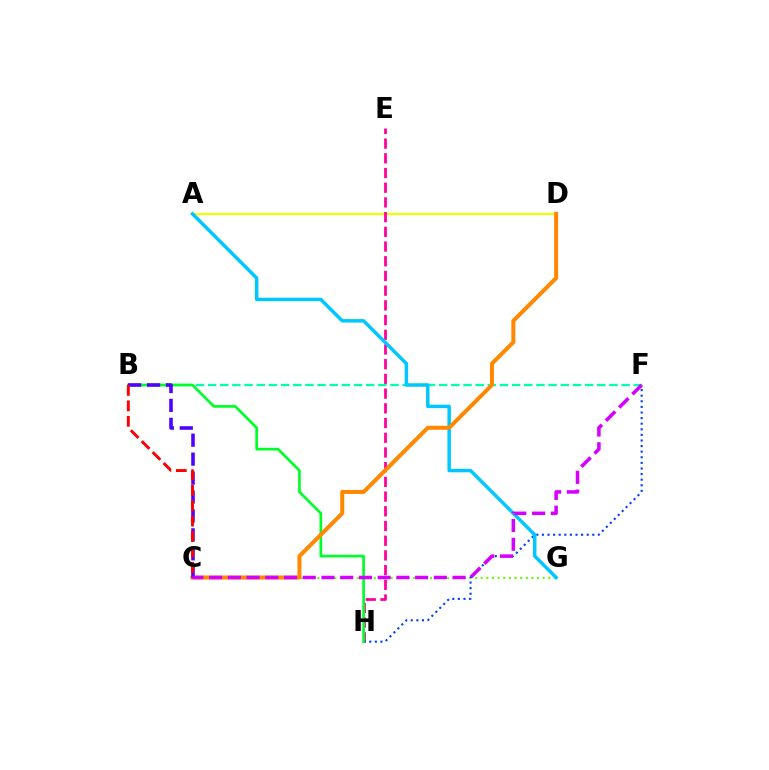{('A', 'D'): [{'color': '#eeff00', 'line_style': 'solid', 'thickness': 1.55}], ('C', 'G'): [{'color': '#66ff00', 'line_style': 'dotted', 'thickness': 1.53}], ('E', 'H'): [{'color': '#ff00a0', 'line_style': 'dashed', 'thickness': 2.0}], ('F', 'H'): [{'color': '#003fff', 'line_style': 'dotted', 'thickness': 1.52}], ('B', 'F'): [{'color': '#00ffaf', 'line_style': 'dashed', 'thickness': 1.65}], ('A', 'G'): [{'color': '#00c7ff', 'line_style': 'solid', 'thickness': 2.5}], ('B', 'H'): [{'color': '#00ff27', 'line_style': 'solid', 'thickness': 1.94}], ('C', 'D'): [{'color': '#ff8800', 'line_style': 'solid', 'thickness': 2.88}], ('B', 'C'): [{'color': '#4f00ff', 'line_style': 'dashed', 'thickness': 2.57}, {'color': '#ff0000', 'line_style': 'dashed', 'thickness': 2.1}], ('C', 'F'): [{'color': '#d600ff', 'line_style': 'dashed', 'thickness': 2.54}]}